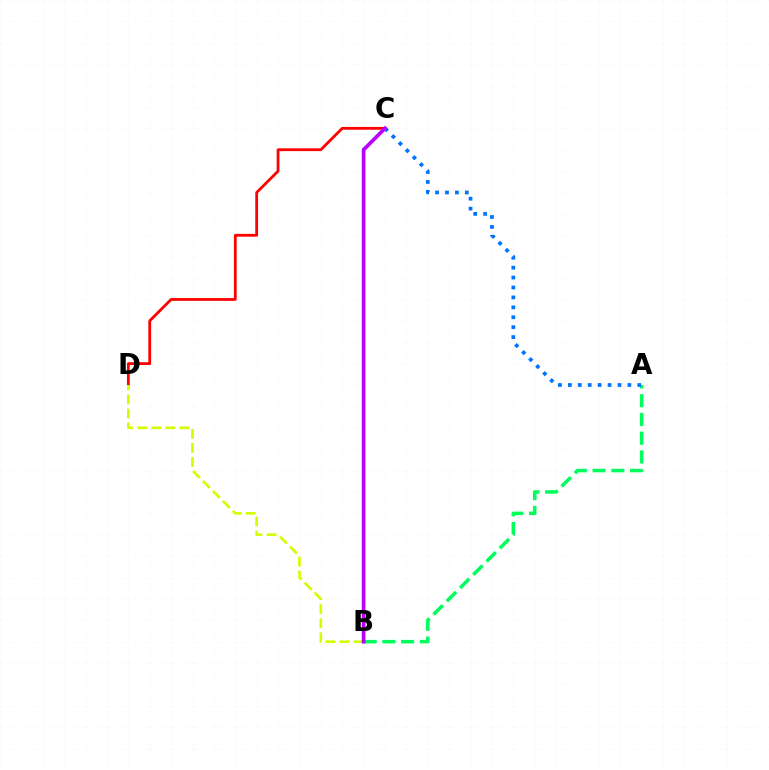{('C', 'D'): [{'color': '#ff0000', 'line_style': 'solid', 'thickness': 2.01}], ('A', 'B'): [{'color': '#00ff5c', 'line_style': 'dashed', 'thickness': 2.55}], ('A', 'C'): [{'color': '#0074ff', 'line_style': 'dotted', 'thickness': 2.7}], ('B', 'D'): [{'color': '#d1ff00', 'line_style': 'dashed', 'thickness': 1.91}], ('B', 'C'): [{'color': '#b900ff', 'line_style': 'solid', 'thickness': 2.65}]}